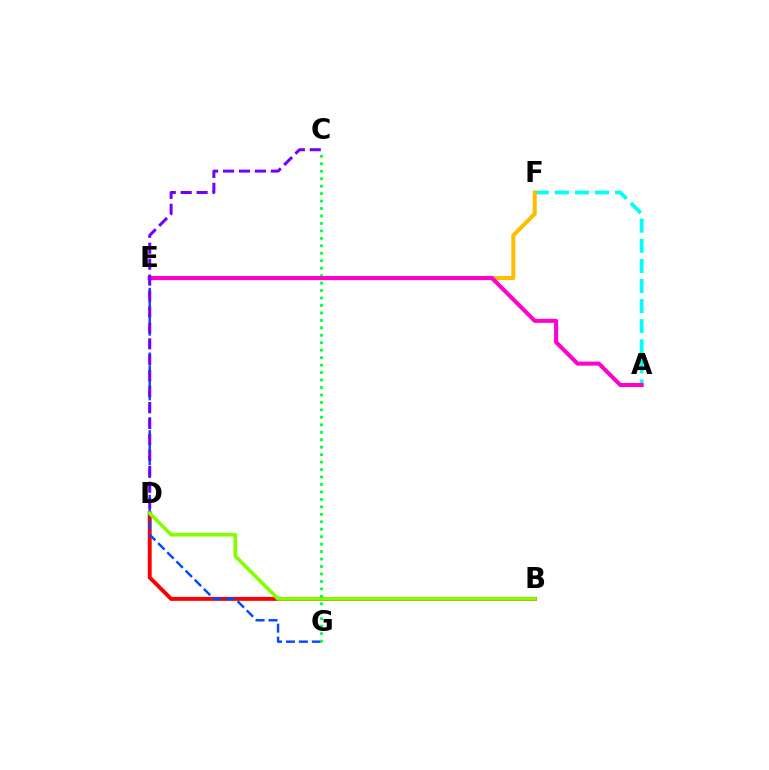{('B', 'D'): [{'color': '#ff0000', 'line_style': 'solid', 'thickness': 2.82}, {'color': '#84ff00', 'line_style': 'solid', 'thickness': 2.64}], ('A', 'F'): [{'color': '#00fff6', 'line_style': 'dashed', 'thickness': 2.73}], ('E', 'G'): [{'color': '#004bff', 'line_style': 'dashed', 'thickness': 1.76}], ('E', 'F'): [{'color': '#ffbd00', 'line_style': 'solid', 'thickness': 2.92}], ('C', 'G'): [{'color': '#00ff39', 'line_style': 'dotted', 'thickness': 2.03}], ('A', 'E'): [{'color': '#ff00cf', 'line_style': 'solid', 'thickness': 2.92}], ('C', 'D'): [{'color': '#7200ff', 'line_style': 'dashed', 'thickness': 2.16}]}